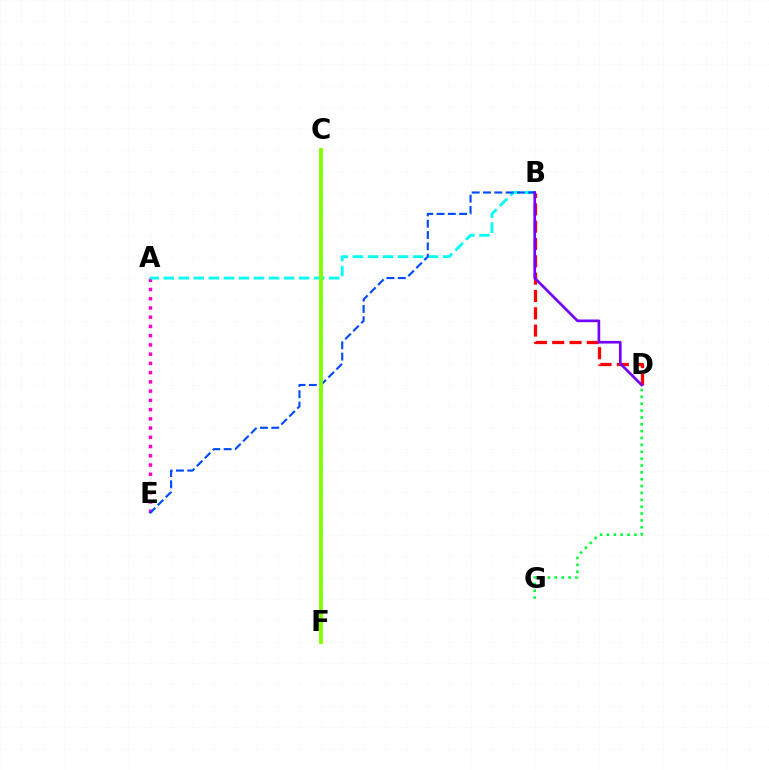{('B', 'D'): [{'color': '#ff0000', 'line_style': 'dashed', 'thickness': 2.35}, {'color': '#7200ff', 'line_style': 'solid', 'thickness': 1.92}], ('A', 'E'): [{'color': '#ff00cf', 'line_style': 'dotted', 'thickness': 2.51}], ('A', 'B'): [{'color': '#00fff6', 'line_style': 'dashed', 'thickness': 2.04}], ('C', 'F'): [{'color': '#ffbd00', 'line_style': 'solid', 'thickness': 1.52}, {'color': '#84ff00', 'line_style': 'solid', 'thickness': 2.78}], ('B', 'E'): [{'color': '#004bff', 'line_style': 'dashed', 'thickness': 1.54}], ('D', 'G'): [{'color': '#00ff39', 'line_style': 'dotted', 'thickness': 1.87}]}